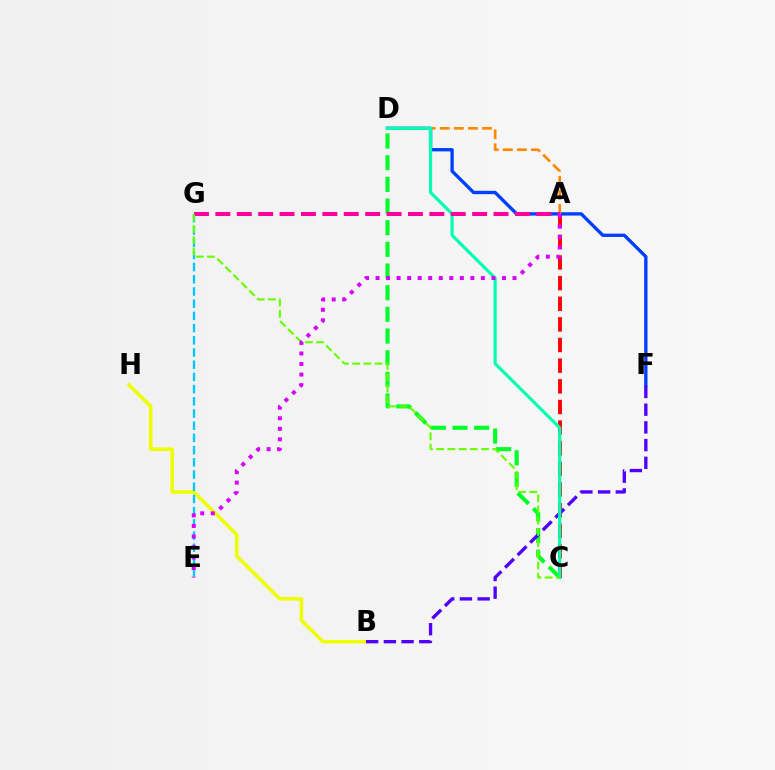{('A', 'C'): [{'color': '#ff0000', 'line_style': 'dashed', 'thickness': 2.8}], ('C', 'D'): [{'color': '#00ff27', 'line_style': 'dashed', 'thickness': 2.94}, {'color': '#00ffaf', 'line_style': 'solid', 'thickness': 2.27}], ('B', 'H'): [{'color': '#eeff00', 'line_style': 'solid', 'thickness': 2.56}], ('D', 'F'): [{'color': '#003fff', 'line_style': 'solid', 'thickness': 2.41}], ('A', 'D'): [{'color': '#ff8800', 'line_style': 'dashed', 'thickness': 1.91}], ('B', 'F'): [{'color': '#4f00ff', 'line_style': 'dashed', 'thickness': 2.41}], ('E', 'G'): [{'color': '#00c7ff', 'line_style': 'dashed', 'thickness': 1.66}], ('A', 'G'): [{'color': '#ff00a0', 'line_style': 'dashed', 'thickness': 2.91}], ('C', 'G'): [{'color': '#66ff00', 'line_style': 'dashed', 'thickness': 1.52}], ('A', 'E'): [{'color': '#d600ff', 'line_style': 'dotted', 'thickness': 2.86}]}